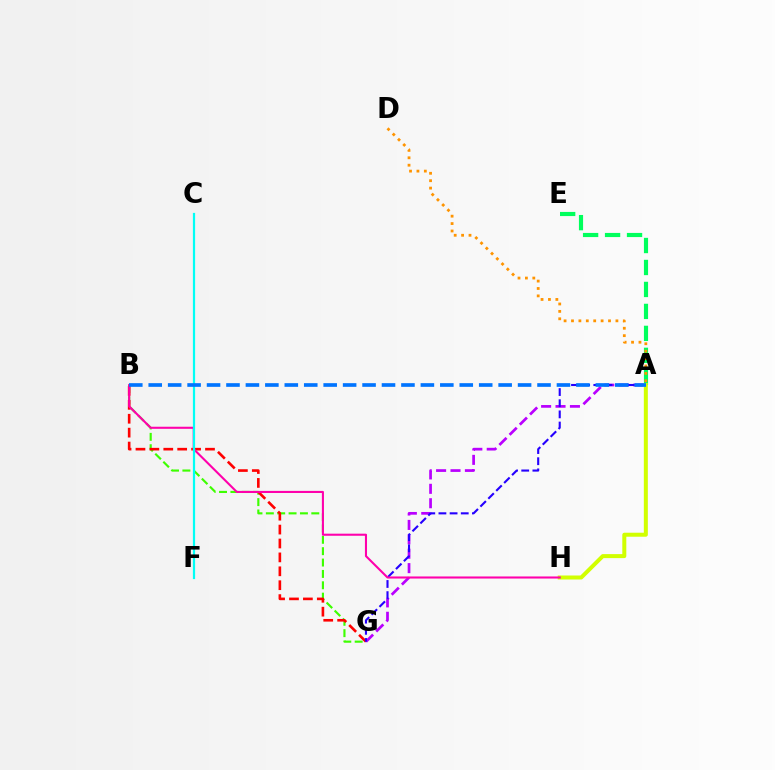{('A', 'E'): [{'color': '#00ff5c', 'line_style': 'dashed', 'thickness': 2.98}], ('B', 'G'): [{'color': '#3dff00', 'line_style': 'dashed', 'thickness': 1.54}, {'color': '#ff0000', 'line_style': 'dashed', 'thickness': 1.89}], ('A', 'D'): [{'color': '#ff9400', 'line_style': 'dotted', 'thickness': 2.01}], ('A', 'G'): [{'color': '#b900ff', 'line_style': 'dashed', 'thickness': 1.96}, {'color': '#2500ff', 'line_style': 'dashed', 'thickness': 1.52}], ('A', 'H'): [{'color': '#d1ff00', 'line_style': 'solid', 'thickness': 2.88}], ('B', 'H'): [{'color': '#ff00ac', 'line_style': 'solid', 'thickness': 1.5}], ('C', 'F'): [{'color': '#00fff6', 'line_style': 'solid', 'thickness': 1.6}], ('A', 'B'): [{'color': '#0074ff', 'line_style': 'dashed', 'thickness': 2.64}]}